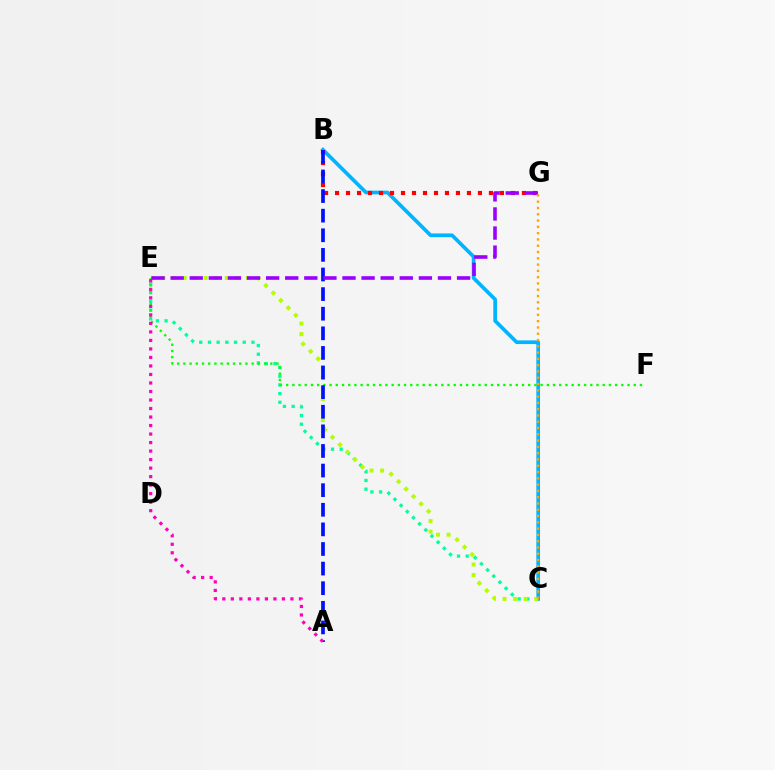{('B', 'C'): [{'color': '#00b5ff', 'line_style': 'solid', 'thickness': 2.66}], ('C', 'E'): [{'color': '#00ff9d', 'line_style': 'dotted', 'thickness': 2.36}, {'color': '#b3ff00', 'line_style': 'dotted', 'thickness': 2.87}], ('E', 'F'): [{'color': '#08ff00', 'line_style': 'dotted', 'thickness': 1.69}], ('B', 'G'): [{'color': '#ff0000', 'line_style': 'dotted', 'thickness': 2.99}], ('A', 'B'): [{'color': '#0010ff', 'line_style': 'dashed', 'thickness': 2.66}], ('A', 'E'): [{'color': '#ff00bd', 'line_style': 'dotted', 'thickness': 2.31}], ('E', 'G'): [{'color': '#9b00ff', 'line_style': 'dashed', 'thickness': 2.59}], ('C', 'G'): [{'color': '#ffa500', 'line_style': 'dotted', 'thickness': 1.71}]}